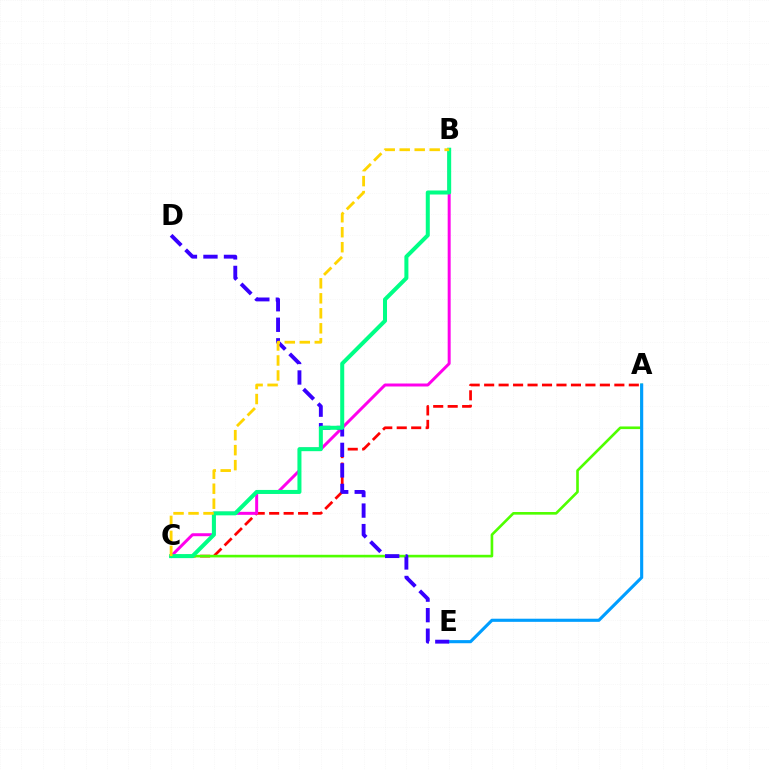{('A', 'C'): [{'color': '#ff0000', 'line_style': 'dashed', 'thickness': 1.97}, {'color': '#4fff00', 'line_style': 'solid', 'thickness': 1.9}], ('A', 'E'): [{'color': '#009eff', 'line_style': 'solid', 'thickness': 2.25}], ('B', 'C'): [{'color': '#ff00ed', 'line_style': 'solid', 'thickness': 2.14}, {'color': '#00ff86', 'line_style': 'solid', 'thickness': 2.89}, {'color': '#ffd500', 'line_style': 'dashed', 'thickness': 2.04}], ('D', 'E'): [{'color': '#3700ff', 'line_style': 'dashed', 'thickness': 2.79}]}